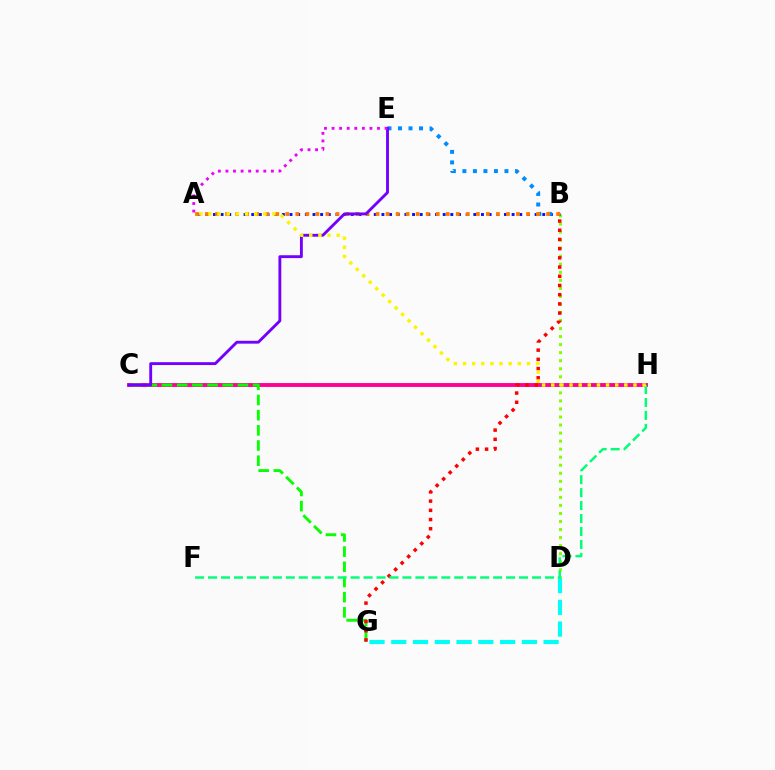{('C', 'H'): [{'color': '#ff0094', 'line_style': 'solid', 'thickness': 2.79}], ('B', 'D'): [{'color': '#84ff00', 'line_style': 'dotted', 'thickness': 2.18}], ('C', 'G'): [{'color': '#08ff00', 'line_style': 'dashed', 'thickness': 2.06}], ('A', 'B'): [{'color': '#0010ff', 'line_style': 'dotted', 'thickness': 2.08}, {'color': '#ff7c00', 'line_style': 'dotted', 'thickness': 2.73}], ('B', 'G'): [{'color': '#ff0000', 'line_style': 'dotted', 'thickness': 2.5}], ('B', 'E'): [{'color': '#008cff', 'line_style': 'dotted', 'thickness': 2.86}], ('C', 'E'): [{'color': '#7200ff', 'line_style': 'solid', 'thickness': 2.06}], ('A', 'E'): [{'color': '#ee00ff', 'line_style': 'dotted', 'thickness': 2.06}], ('D', 'G'): [{'color': '#00fff6', 'line_style': 'dashed', 'thickness': 2.96}], ('F', 'H'): [{'color': '#00ff74', 'line_style': 'dashed', 'thickness': 1.76}], ('A', 'H'): [{'color': '#fcf500', 'line_style': 'dotted', 'thickness': 2.48}]}